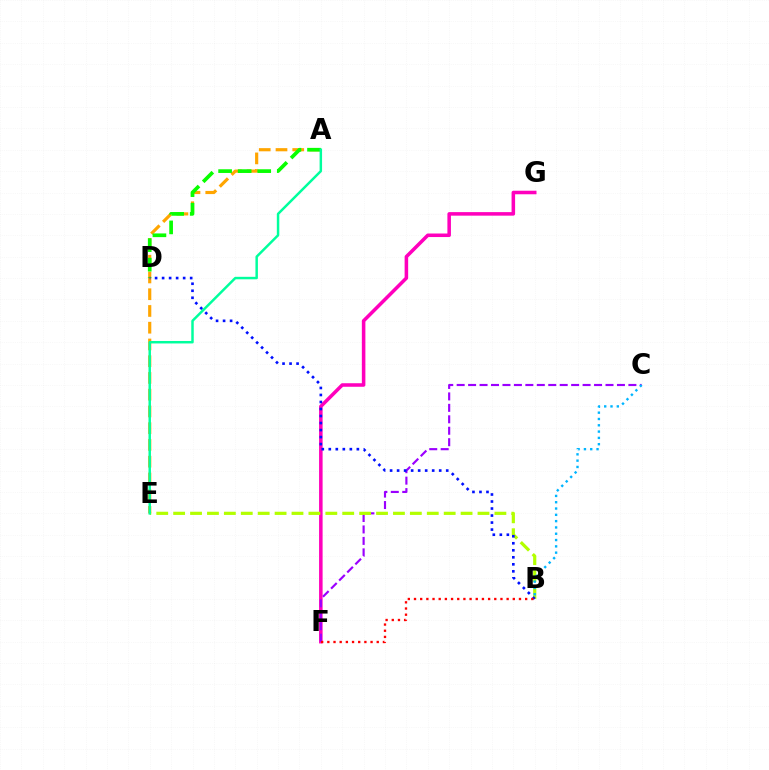{('A', 'E'): [{'color': '#ffa500', 'line_style': 'dashed', 'thickness': 2.28}, {'color': '#00ff9d', 'line_style': 'solid', 'thickness': 1.78}], ('A', 'D'): [{'color': '#08ff00', 'line_style': 'dashed', 'thickness': 2.66}], ('F', 'G'): [{'color': '#ff00bd', 'line_style': 'solid', 'thickness': 2.55}], ('C', 'F'): [{'color': '#9b00ff', 'line_style': 'dashed', 'thickness': 1.56}], ('B', 'E'): [{'color': '#b3ff00', 'line_style': 'dashed', 'thickness': 2.3}], ('B', 'D'): [{'color': '#0010ff', 'line_style': 'dotted', 'thickness': 1.91}], ('B', 'F'): [{'color': '#ff0000', 'line_style': 'dotted', 'thickness': 1.68}], ('B', 'C'): [{'color': '#00b5ff', 'line_style': 'dotted', 'thickness': 1.71}]}